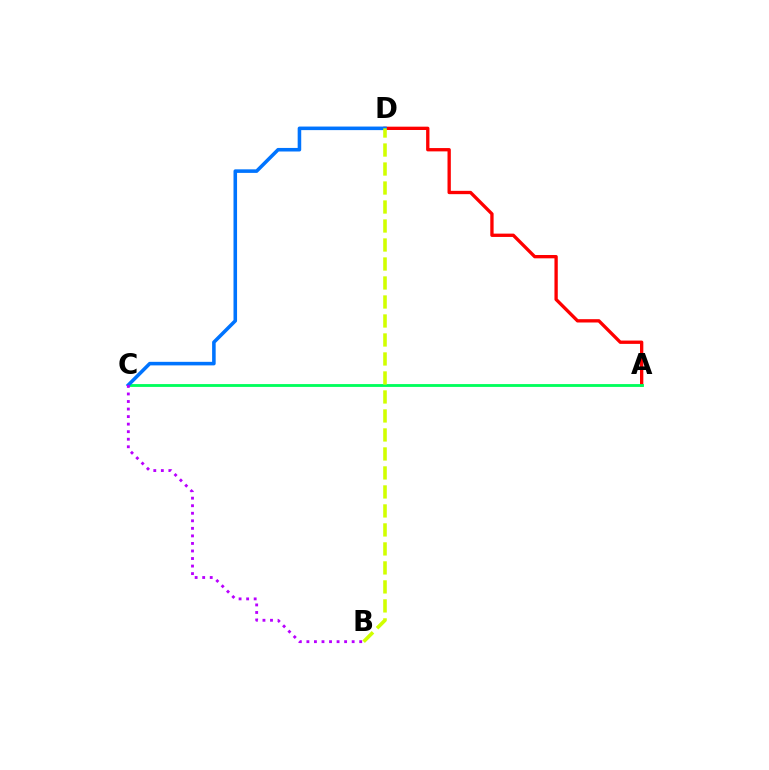{('A', 'D'): [{'color': '#ff0000', 'line_style': 'solid', 'thickness': 2.39}], ('A', 'C'): [{'color': '#00ff5c', 'line_style': 'solid', 'thickness': 2.04}], ('C', 'D'): [{'color': '#0074ff', 'line_style': 'solid', 'thickness': 2.56}], ('B', 'C'): [{'color': '#b900ff', 'line_style': 'dotted', 'thickness': 2.05}], ('B', 'D'): [{'color': '#d1ff00', 'line_style': 'dashed', 'thickness': 2.58}]}